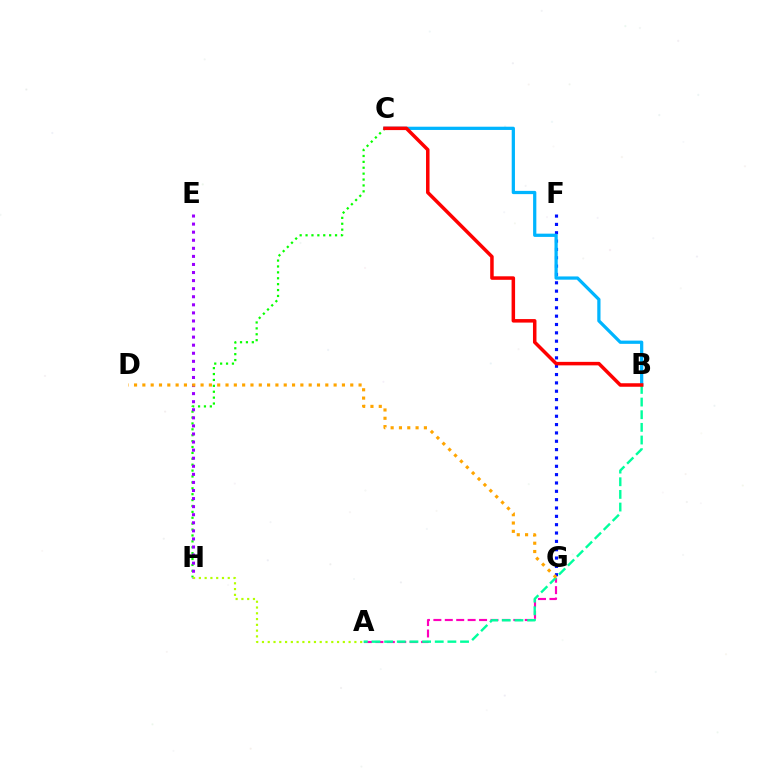{('F', 'G'): [{'color': '#0010ff', 'line_style': 'dotted', 'thickness': 2.27}], ('C', 'H'): [{'color': '#08ff00', 'line_style': 'dotted', 'thickness': 1.6}], ('E', 'H'): [{'color': '#9b00ff', 'line_style': 'dotted', 'thickness': 2.19}], ('A', 'G'): [{'color': '#ff00bd', 'line_style': 'dashed', 'thickness': 1.55}], ('B', 'C'): [{'color': '#00b5ff', 'line_style': 'solid', 'thickness': 2.34}, {'color': '#ff0000', 'line_style': 'solid', 'thickness': 2.52}], ('A', 'B'): [{'color': '#00ff9d', 'line_style': 'dashed', 'thickness': 1.72}], ('A', 'H'): [{'color': '#b3ff00', 'line_style': 'dotted', 'thickness': 1.57}], ('D', 'G'): [{'color': '#ffa500', 'line_style': 'dotted', 'thickness': 2.26}]}